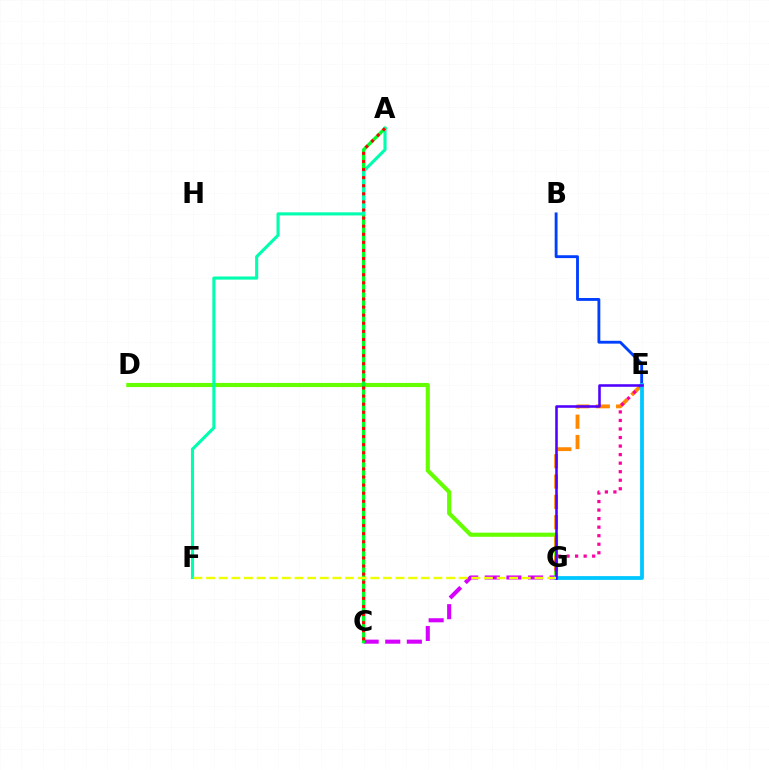{('D', 'G'): [{'color': '#66ff00', 'line_style': 'solid', 'thickness': 2.98}], ('E', 'G'): [{'color': '#ff8800', 'line_style': 'dashed', 'thickness': 2.76}, {'color': '#ff00a0', 'line_style': 'dotted', 'thickness': 2.32}, {'color': '#00c7ff', 'line_style': 'solid', 'thickness': 2.73}, {'color': '#4f00ff', 'line_style': 'solid', 'thickness': 1.84}], ('C', 'G'): [{'color': '#d600ff', 'line_style': 'dashed', 'thickness': 2.93}], ('A', 'C'): [{'color': '#00ff27', 'line_style': 'solid', 'thickness': 2.36}, {'color': '#ff0000', 'line_style': 'dotted', 'thickness': 2.2}], ('A', 'F'): [{'color': '#00ffaf', 'line_style': 'solid', 'thickness': 2.24}], ('B', 'E'): [{'color': '#003fff', 'line_style': 'solid', 'thickness': 2.06}], ('F', 'G'): [{'color': '#eeff00', 'line_style': 'dashed', 'thickness': 1.72}]}